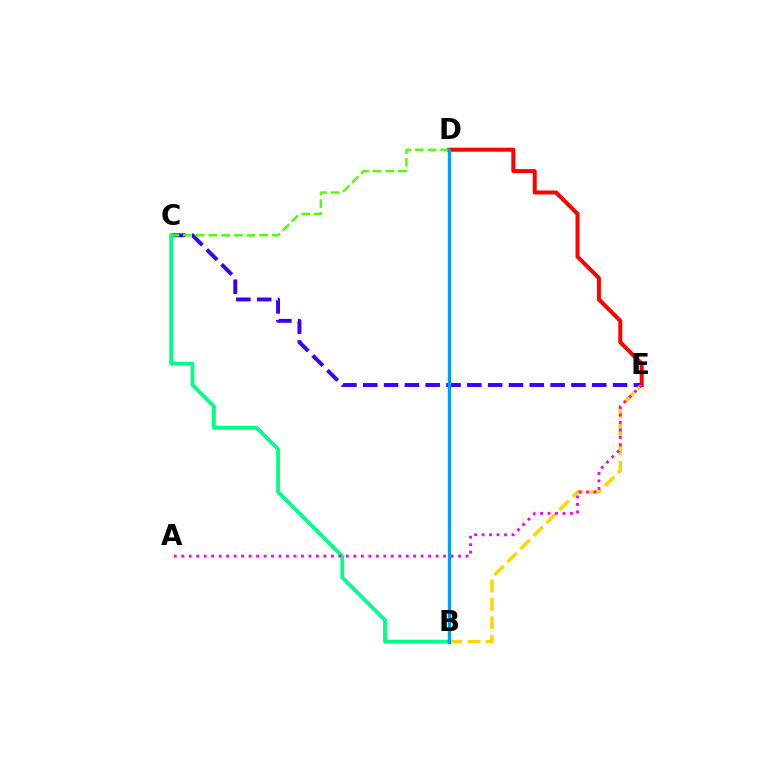{('C', 'E'): [{'color': '#3700ff', 'line_style': 'dashed', 'thickness': 2.83}], ('B', 'C'): [{'color': '#00ff86', 'line_style': 'solid', 'thickness': 2.73}], ('B', 'E'): [{'color': '#ffd500', 'line_style': 'dashed', 'thickness': 2.5}], ('D', 'E'): [{'color': '#ff0000', 'line_style': 'solid', 'thickness': 2.89}], ('A', 'E'): [{'color': '#ff00ed', 'line_style': 'dotted', 'thickness': 2.03}], ('C', 'D'): [{'color': '#4fff00', 'line_style': 'dashed', 'thickness': 1.73}], ('B', 'D'): [{'color': '#009eff', 'line_style': 'solid', 'thickness': 2.43}]}